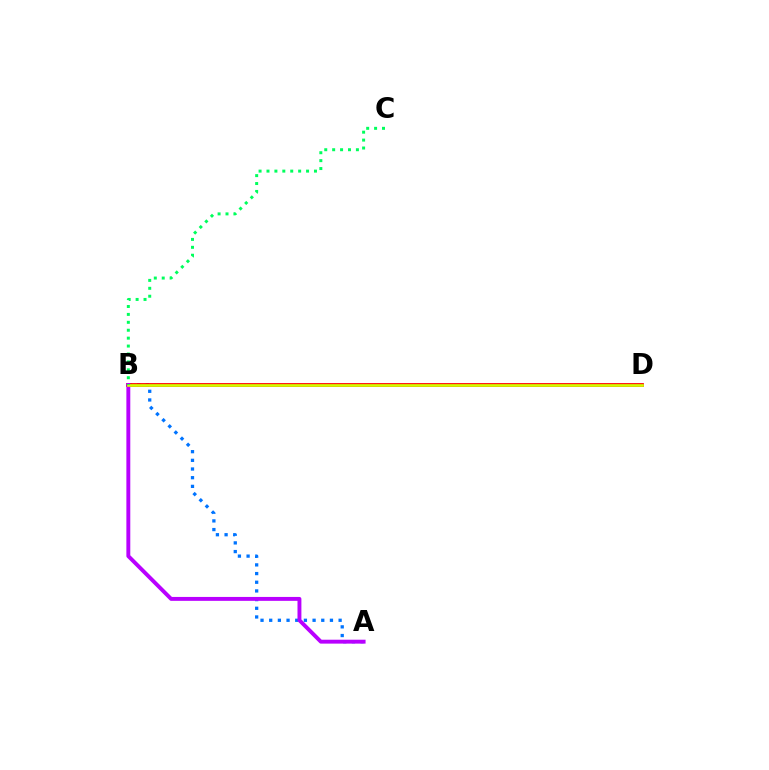{('A', 'B'): [{'color': '#0074ff', 'line_style': 'dotted', 'thickness': 2.36}, {'color': '#b900ff', 'line_style': 'solid', 'thickness': 2.81}], ('B', 'D'): [{'color': '#ff0000', 'line_style': 'solid', 'thickness': 2.72}, {'color': '#d1ff00', 'line_style': 'solid', 'thickness': 1.93}], ('B', 'C'): [{'color': '#00ff5c', 'line_style': 'dotted', 'thickness': 2.15}]}